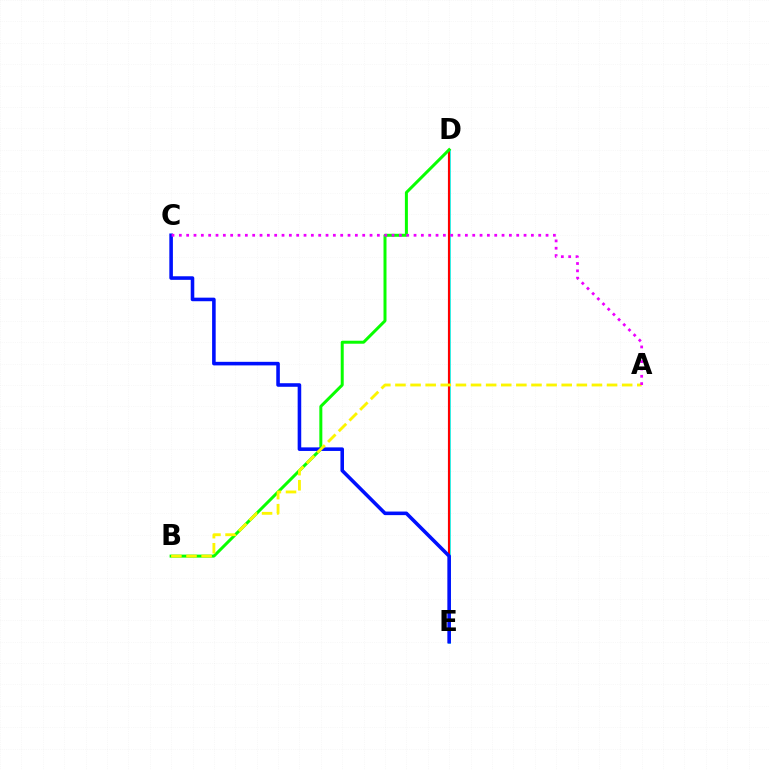{('D', 'E'): [{'color': '#00fff6', 'line_style': 'solid', 'thickness': 1.93}, {'color': '#ff0000', 'line_style': 'solid', 'thickness': 1.55}], ('B', 'D'): [{'color': '#08ff00', 'line_style': 'solid', 'thickness': 2.16}], ('C', 'E'): [{'color': '#0010ff', 'line_style': 'solid', 'thickness': 2.57}], ('A', 'B'): [{'color': '#fcf500', 'line_style': 'dashed', 'thickness': 2.05}], ('A', 'C'): [{'color': '#ee00ff', 'line_style': 'dotted', 'thickness': 1.99}]}